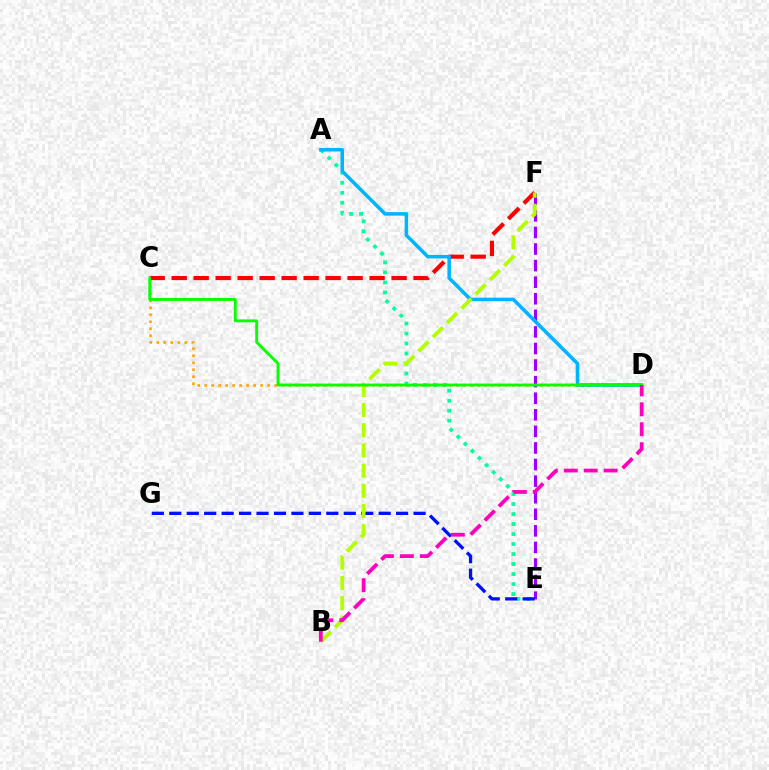{('C', 'D'): [{'color': '#ffa500', 'line_style': 'dotted', 'thickness': 1.9}, {'color': '#08ff00', 'line_style': 'solid', 'thickness': 2.07}], ('E', 'F'): [{'color': '#9b00ff', 'line_style': 'dashed', 'thickness': 2.25}], ('C', 'F'): [{'color': '#ff0000', 'line_style': 'dashed', 'thickness': 2.99}], ('A', 'E'): [{'color': '#00ff9d', 'line_style': 'dotted', 'thickness': 2.72}], ('A', 'D'): [{'color': '#00b5ff', 'line_style': 'solid', 'thickness': 2.54}], ('E', 'G'): [{'color': '#0010ff', 'line_style': 'dashed', 'thickness': 2.37}], ('B', 'F'): [{'color': '#b3ff00', 'line_style': 'dashed', 'thickness': 2.74}], ('B', 'D'): [{'color': '#ff00bd', 'line_style': 'dashed', 'thickness': 2.71}]}